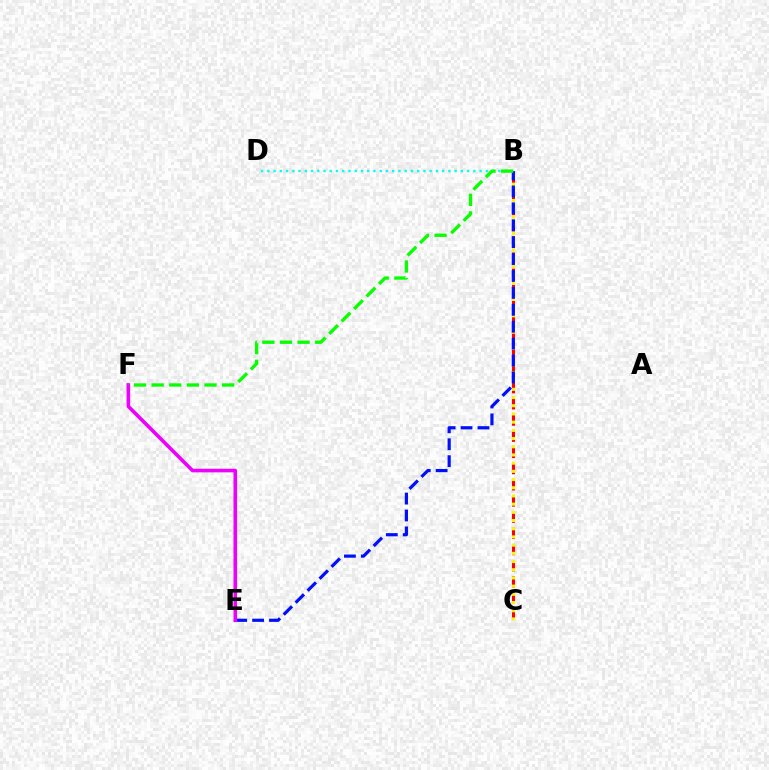{('B', 'C'): [{'color': '#ff0000', 'line_style': 'dashed', 'thickness': 2.2}, {'color': '#fcf500', 'line_style': 'dotted', 'thickness': 2.23}], ('B', 'E'): [{'color': '#0010ff', 'line_style': 'dashed', 'thickness': 2.3}], ('E', 'F'): [{'color': '#ee00ff', 'line_style': 'solid', 'thickness': 2.59}], ('B', 'D'): [{'color': '#00fff6', 'line_style': 'dotted', 'thickness': 1.7}], ('B', 'F'): [{'color': '#08ff00', 'line_style': 'dashed', 'thickness': 2.39}]}